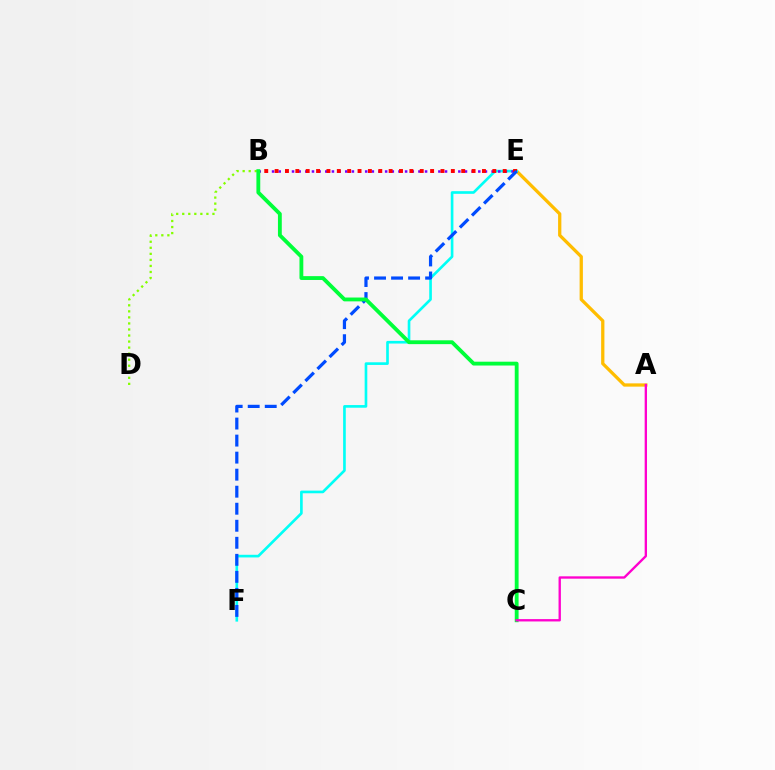{('A', 'E'): [{'color': '#ffbd00', 'line_style': 'solid', 'thickness': 2.36}], ('E', 'F'): [{'color': '#00fff6', 'line_style': 'solid', 'thickness': 1.91}, {'color': '#004bff', 'line_style': 'dashed', 'thickness': 2.31}], ('B', 'E'): [{'color': '#7200ff', 'line_style': 'dotted', 'thickness': 1.81}, {'color': '#ff0000', 'line_style': 'dotted', 'thickness': 2.82}], ('B', 'D'): [{'color': '#84ff00', 'line_style': 'dotted', 'thickness': 1.64}], ('B', 'C'): [{'color': '#00ff39', 'line_style': 'solid', 'thickness': 2.76}], ('A', 'C'): [{'color': '#ff00cf', 'line_style': 'solid', 'thickness': 1.69}]}